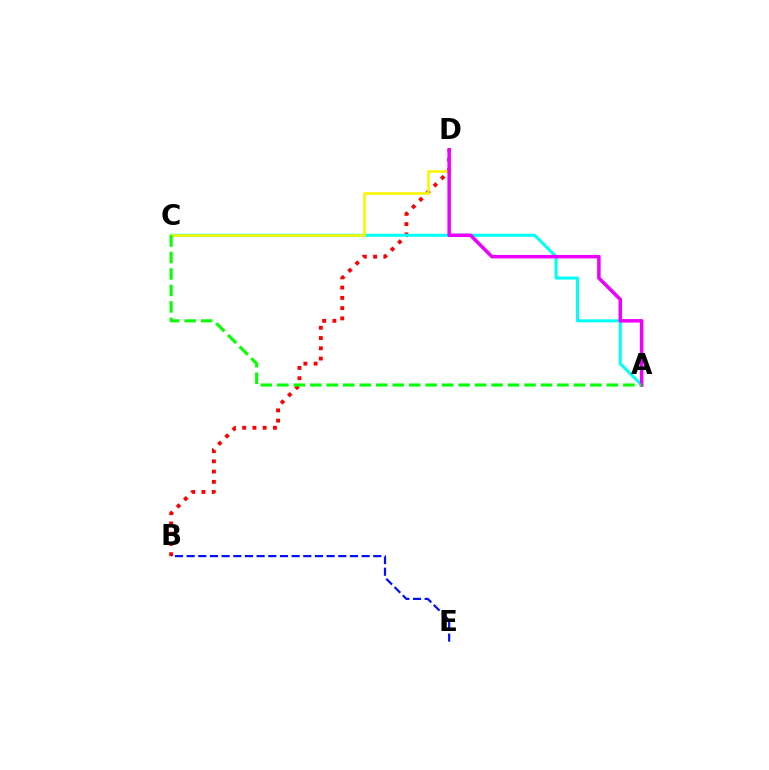{('B', 'D'): [{'color': '#ff0000', 'line_style': 'dotted', 'thickness': 2.79}], ('B', 'E'): [{'color': '#0010ff', 'line_style': 'dashed', 'thickness': 1.58}], ('A', 'C'): [{'color': '#00fff6', 'line_style': 'solid', 'thickness': 2.17}, {'color': '#08ff00', 'line_style': 'dashed', 'thickness': 2.24}], ('C', 'D'): [{'color': '#fcf500', 'line_style': 'solid', 'thickness': 1.87}], ('A', 'D'): [{'color': '#ee00ff', 'line_style': 'solid', 'thickness': 2.52}]}